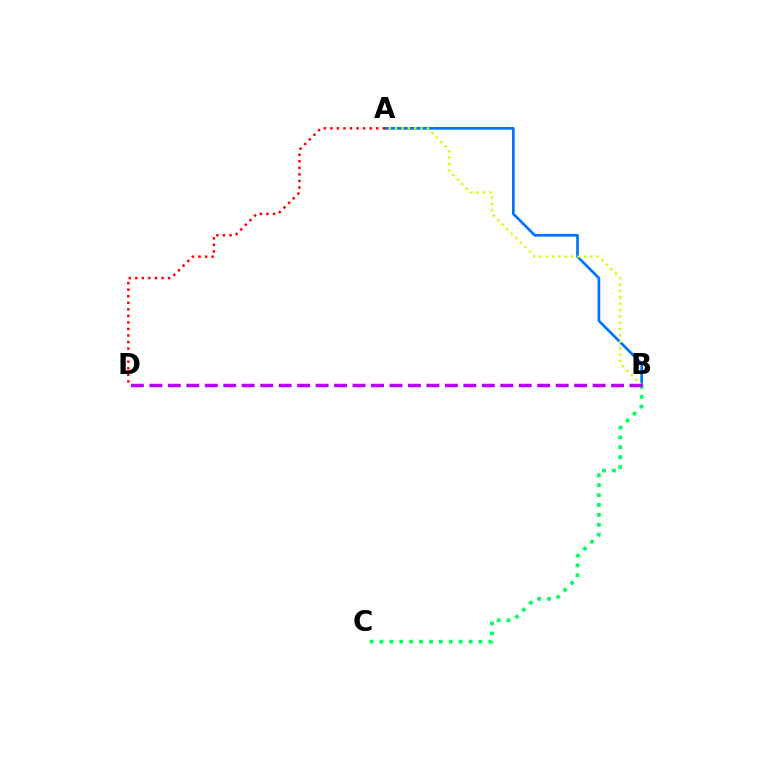{('B', 'C'): [{'color': '#00ff5c', 'line_style': 'dotted', 'thickness': 2.69}], ('A', 'B'): [{'color': '#0074ff', 'line_style': 'solid', 'thickness': 1.94}, {'color': '#d1ff00', 'line_style': 'dotted', 'thickness': 1.73}], ('A', 'D'): [{'color': '#ff0000', 'line_style': 'dotted', 'thickness': 1.78}], ('B', 'D'): [{'color': '#b900ff', 'line_style': 'dashed', 'thickness': 2.51}]}